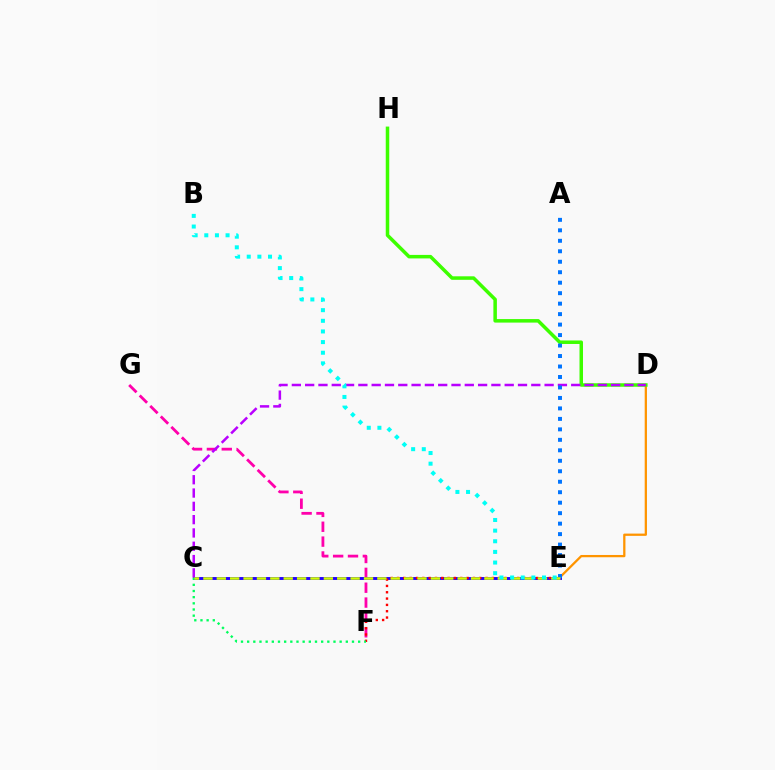{('D', 'E'): [{'color': '#ff9400', 'line_style': 'solid', 'thickness': 1.63}], ('F', 'G'): [{'color': '#ff00ac', 'line_style': 'dashed', 'thickness': 2.02}], ('D', 'H'): [{'color': '#3dff00', 'line_style': 'solid', 'thickness': 2.53}], ('C', 'E'): [{'color': '#2500ff', 'line_style': 'solid', 'thickness': 2.09}, {'color': '#d1ff00', 'line_style': 'dashed', 'thickness': 1.82}], ('E', 'F'): [{'color': '#ff0000', 'line_style': 'dotted', 'thickness': 1.72}], ('C', 'F'): [{'color': '#00ff5c', 'line_style': 'dotted', 'thickness': 1.68}], ('C', 'D'): [{'color': '#b900ff', 'line_style': 'dashed', 'thickness': 1.81}], ('A', 'E'): [{'color': '#0074ff', 'line_style': 'dotted', 'thickness': 2.85}], ('B', 'E'): [{'color': '#00fff6', 'line_style': 'dotted', 'thickness': 2.89}]}